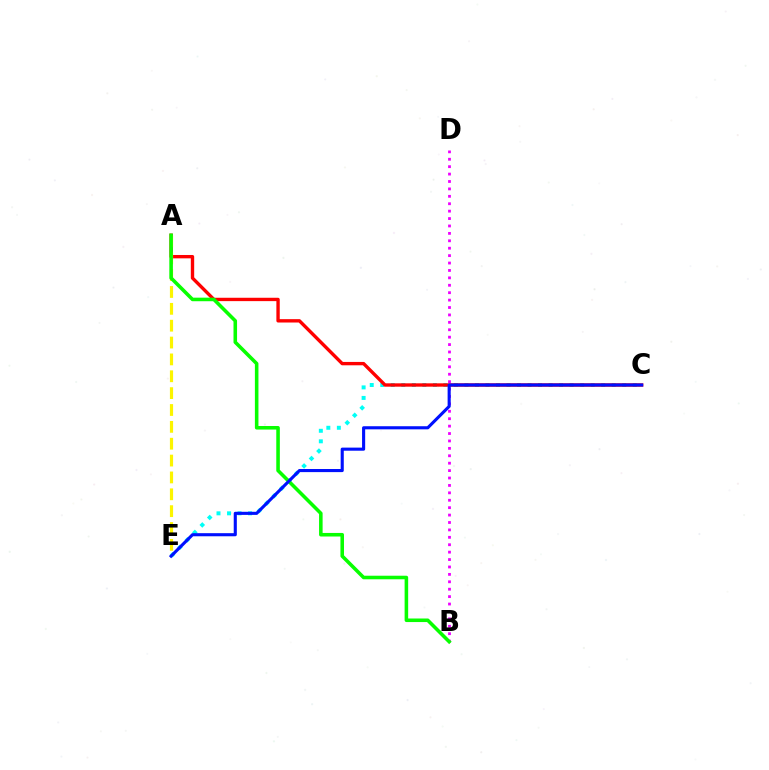{('C', 'E'): [{'color': '#00fff6', 'line_style': 'dotted', 'thickness': 2.86}, {'color': '#0010ff', 'line_style': 'solid', 'thickness': 2.24}], ('B', 'D'): [{'color': '#ee00ff', 'line_style': 'dotted', 'thickness': 2.01}], ('A', 'C'): [{'color': '#ff0000', 'line_style': 'solid', 'thickness': 2.42}], ('A', 'E'): [{'color': '#fcf500', 'line_style': 'dashed', 'thickness': 2.29}], ('A', 'B'): [{'color': '#08ff00', 'line_style': 'solid', 'thickness': 2.56}]}